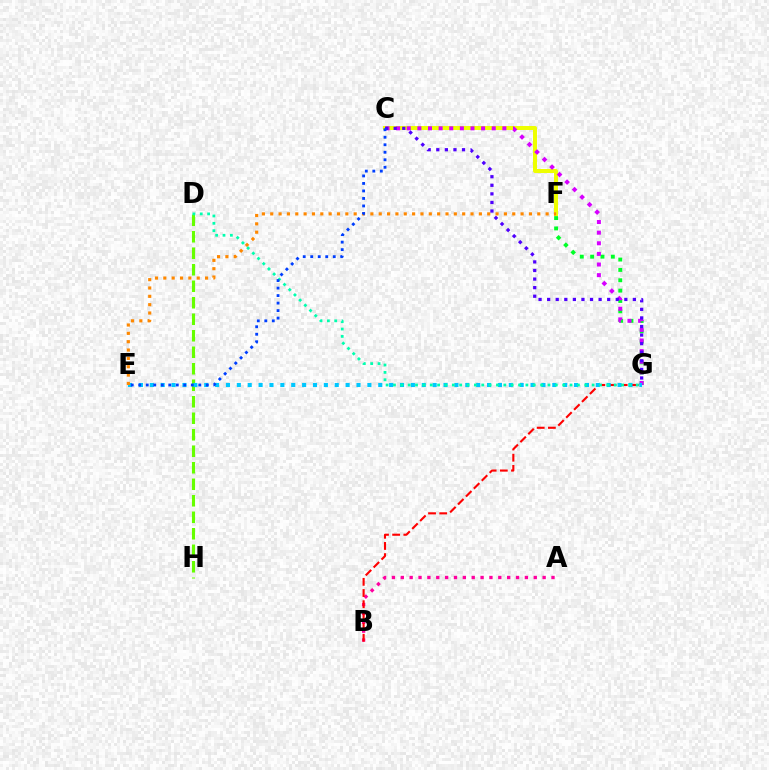{('C', 'F'): [{'color': '#eeff00', 'line_style': 'solid', 'thickness': 2.88}], ('A', 'B'): [{'color': '#ff00a0', 'line_style': 'dotted', 'thickness': 2.41}], ('F', 'G'): [{'color': '#00ff27', 'line_style': 'dotted', 'thickness': 2.81}], ('C', 'G'): [{'color': '#d600ff', 'line_style': 'dotted', 'thickness': 2.89}, {'color': '#4f00ff', 'line_style': 'dotted', 'thickness': 2.33}], ('B', 'G'): [{'color': '#ff0000', 'line_style': 'dashed', 'thickness': 1.52}], ('D', 'H'): [{'color': '#66ff00', 'line_style': 'dashed', 'thickness': 2.24}], ('E', 'G'): [{'color': '#00c7ff', 'line_style': 'dotted', 'thickness': 2.96}], ('E', 'F'): [{'color': '#ff8800', 'line_style': 'dotted', 'thickness': 2.27}], ('D', 'G'): [{'color': '#00ffaf', 'line_style': 'dotted', 'thickness': 2.0}], ('C', 'E'): [{'color': '#003fff', 'line_style': 'dotted', 'thickness': 2.04}]}